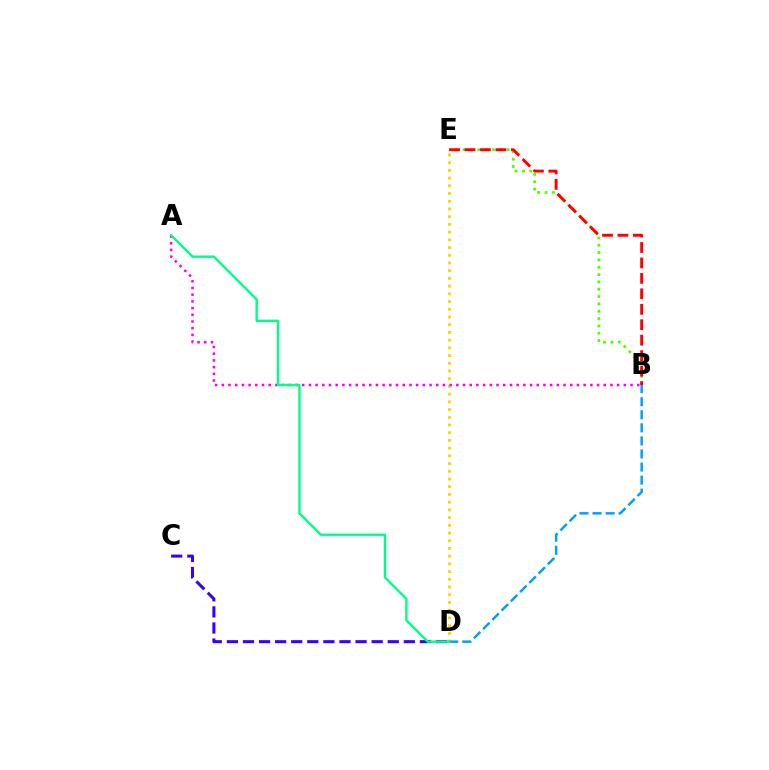{('B', 'E'): [{'color': '#4fff00', 'line_style': 'dotted', 'thickness': 1.99}, {'color': '#ff0000', 'line_style': 'dashed', 'thickness': 2.1}], ('C', 'D'): [{'color': '#3700ff', 'line_style': 'dashed', 'thickness': 2.19}], ('D', 'E'): [{'color': '#ffd500', 'line_style': 'dotted', 'thickness': 2.1}], ('B', 'D'): [{'color': '#009eff', 'line_style': 'dashed', 'thickness': 1.77}], ('A', 'B'): [{'color': '#ff00ed', 'line_style': 'dotted', 'thickness': 1.82}], ('A', 'D'): [{'color': '#00ff86', 'line_style': 'solid', 'thickness': 1.72}]}